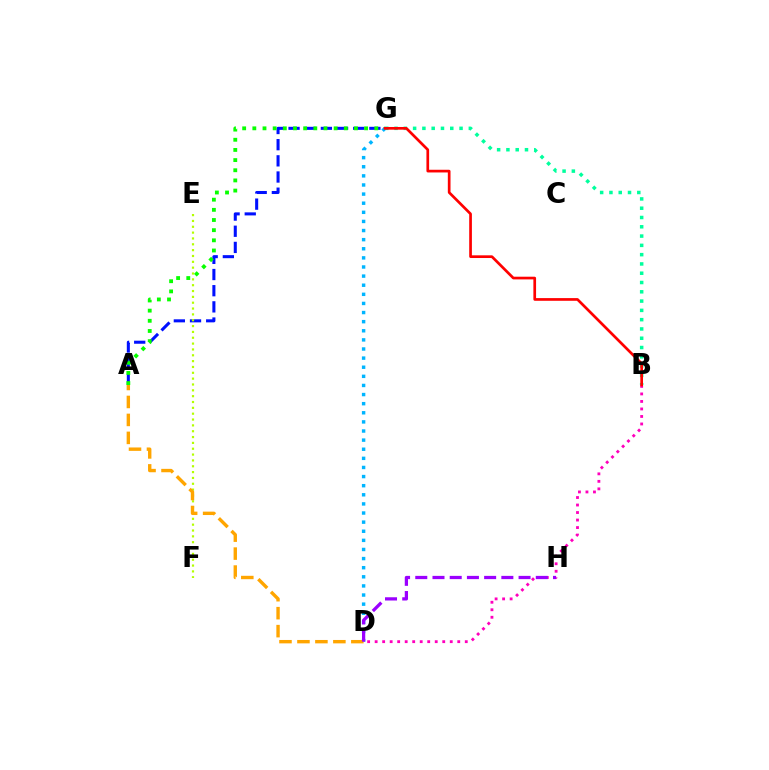{('A', 'G'): [{'color': '#0010ff', 'line_style': 'dashed', 'thickness': 2.2}, {'color': '#08ff00', 'line_style': 'dotted', 'thickness': 2.76}], ('B', 'G'): [{'color': '#00ff9d', 'line_style': 'dotted', 'thickness': 2.52}, {'color': '#ff0000', 'line_style': 'solid', 'thickness': 1.94}], ('E', 'F'): [{'color': '#b3ff00', 'line_style': 'dotted', 'thickness': 1.59}], ('D', 'G'): [{'color': '#00b5ff', 'line_style': 'dotted', 'thickness': 2.48}], ('A', 'D'): [{'color': '#ffa500', 'line_style': 'dashed', 'thickness': 2.44}], ('B', 'D'): [{'color': '#ff00bd', 'line_style': 'dotted', 'thickness': 2.04}], ('D', 'H'): [{'color': '#9b00ff', 'line_style': 'dashed', 'thickness': 2.34}]}